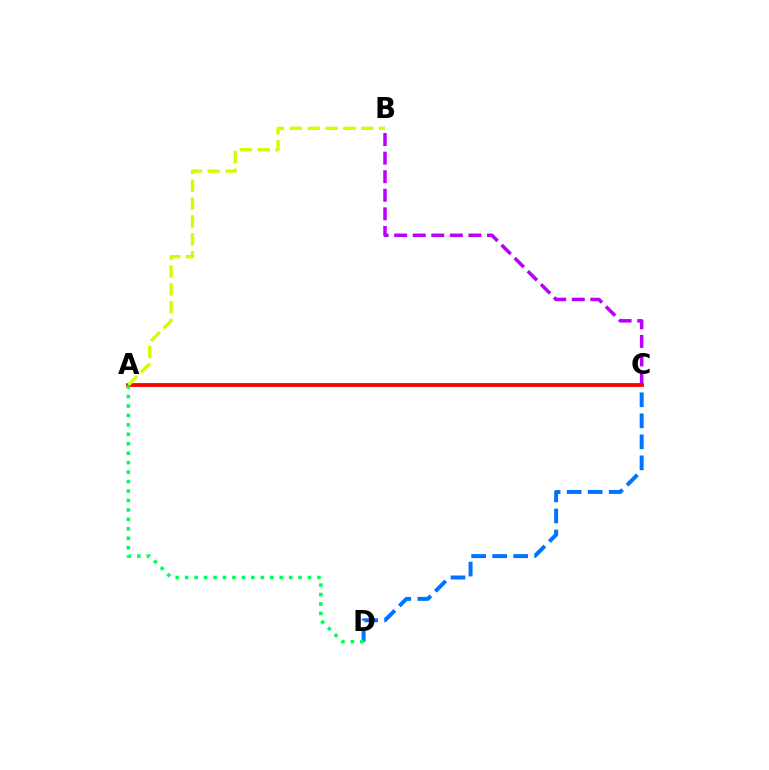{('C', 'D'): [{'color': '#0074ff', 'line_style': 'dashed', 'thickness': 2.86}], ('B', 'C'): [{'color': '#b900ff', 'line_style': 'dashed', 'thickness': 2.52}], ('A', 'C'): [{'color': '#ff0000', 'line_style': 'solid', 'thickness': 2.74}], ('A', 'B'): [{'color': '#d1ff00', 'line_style': 'dashed', 'thickness': 2.43}], ('A', 'D'): [{'color': '#00ff5c', 'line_style': 'dotted', 'thickness': 2.57}]}